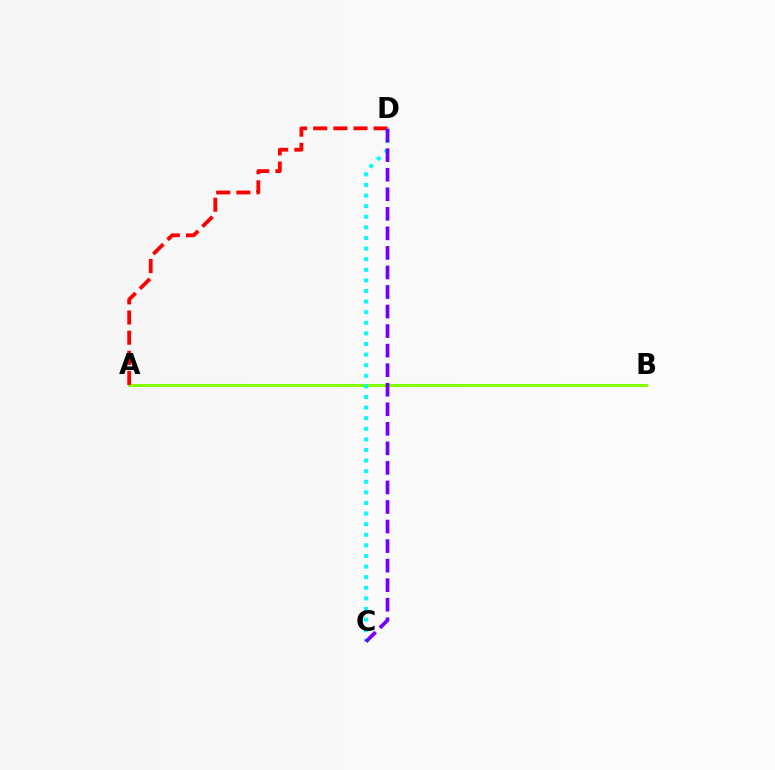{('A', 'B'): [{'color': '#84ff00', 'line_style': 'solid', 'thickness': 2.18}], ('C', 'D'): [{'color': '#00fff6', 'line_style': 'dotted', 'thickness': 2.88}, {'color': '#7200ff', 'line_style': 'dashed', 'thickness': 2.66}], ('A', 'D'): [{'color': '#ff0000', 'line_style': 'dashed', 'thickness': 2.74}]}